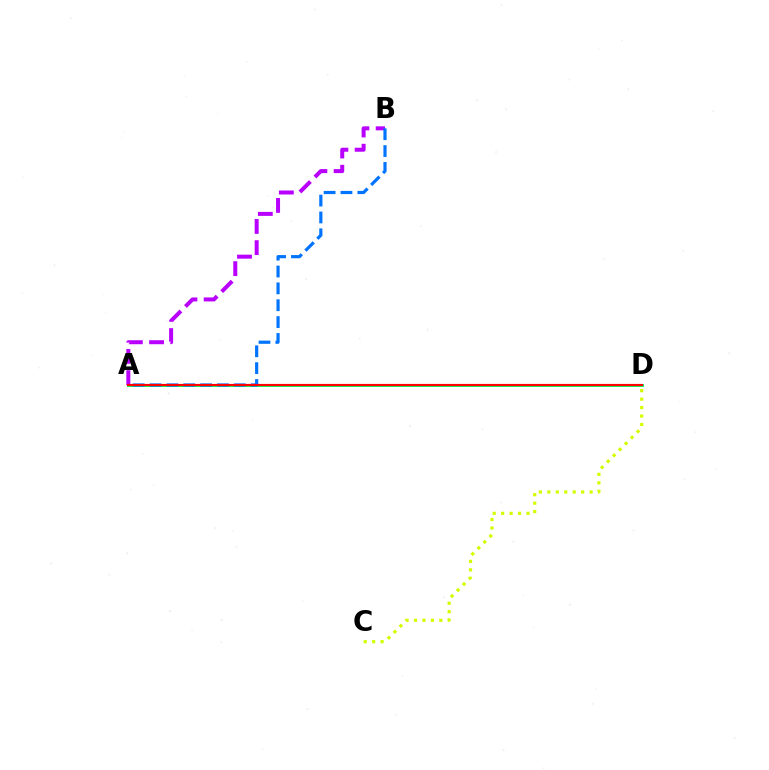{('A', 'D'): [{'color': '#00ff5c', 'line_style': 'solid', 'thickness': 2.09}, {'color': '#ff0000', 'line_style': 'solid', 'thickness': 1.57}], ('C', 'D'): [{'color': '#d1ff00', 'line_style': 'dotted', 'thickness': 2.3}], ('A', 'B'): [{'color': '#b900ff', 'line_style': 'dashed', 'thickness': 2.88}, {'color': '#0074ff', 'line_style': 'dashed', 'thickness': 2.29}]}